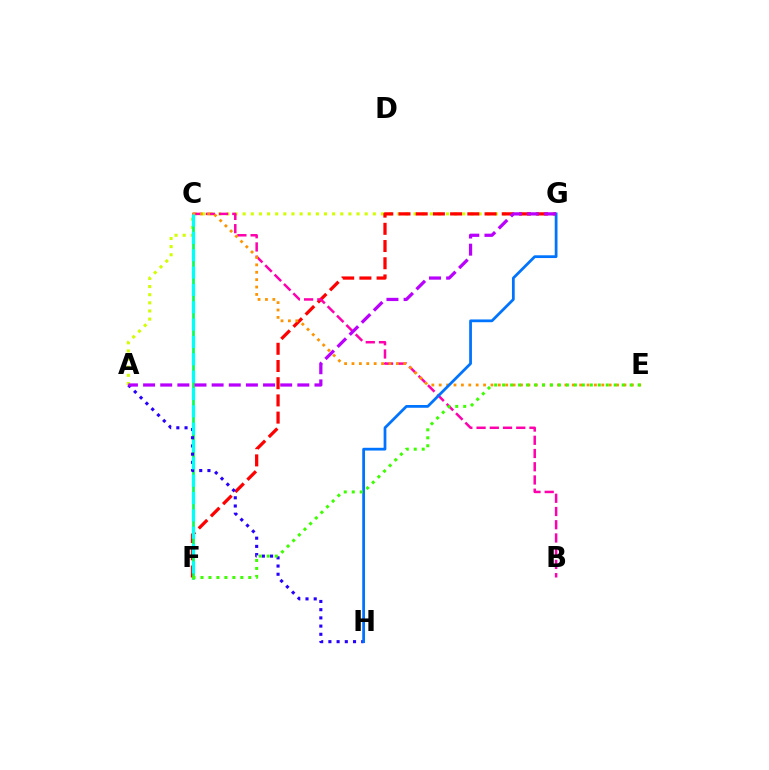{('A', 'G'): [{'color': '#d1ff00', 'line_style': 'dotted', 'thickness': 2.21}, {'color': '#b900ff', 'line_style': 'dashed', 'thickness': 2.33}], ('F', 'G'): [{'color': '#ff0000', 'line_style': 'dashed', 'thickness': 2.34}], ('C', 'F'): [{'color': '#00ff5c', 'line_style': 'solid', 'thickness': 1.94}, {'color': '#00fff6', 'line_style': 'dashed', 'thickness': 2.36}], ('B', 'C'): [{'color': '#ff00ac', 'line_style': 'dashed', 'thickness': 1.8}], ('C', 'E'): [{'color': '#ff9400', 'line_style': 'dotted', 'thickness': 2.01}], ('A', 'H'): [{'color': '#2500ff', 'line_style': 'dotted', 'thickness': 2.23}], ('G', 'H'): [{'color': '#0074ff', 'line_style': 'solid', 'thickness': 1.99}], ('E', 'F'): [{'color': '#3dff00', 'line_style': 'dotted', 'thickness': 2.17}]}